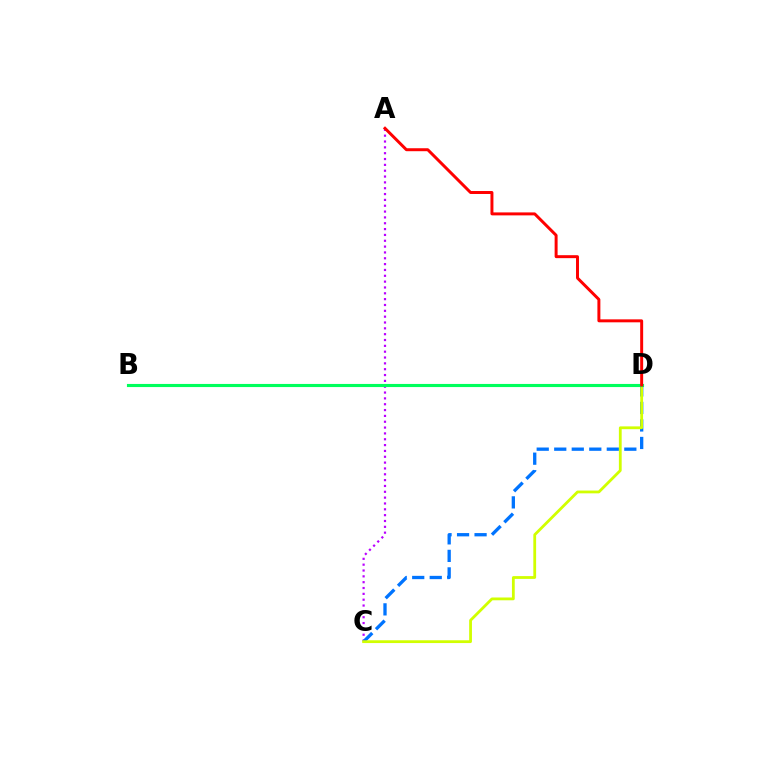{('A', 'C'): [{'color': '#b900ff', 'line_style': 'dotted', 'thickness': 1.59}], ('C', 'D'): [{'color': '#0074ff', 'line_style': 'dashed', 'thickness': 2.38}, {'color': '#d1ff00', 'line_style': 'solid', 'thickness': 2.01}], ('B', 'D'): [{'color': '#00ff5c', 'line_style': 'solid', 'thickness': 2.24}], ('A', 'D'): [{'color': '#ff0000', 'line_style': 'solid', 'thickness': 2.13}]}